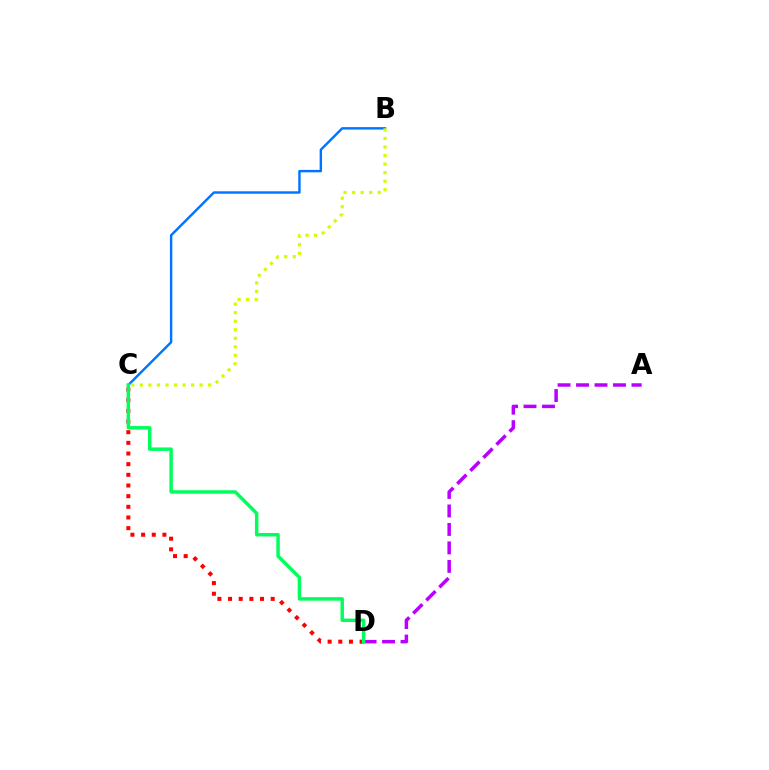{('B', 'C'): [{'color': '#0074ff', 'line_style': 'solid', 'thickness': 1.74}, {'color': '#d1ff00', 'line_style': 'dotted', 'thickness': 2.32}], ('C', 'D'): [{'color': '#ff0000', 'line_style': 'dotted', 'thickness': 2.9}, {'color': '#00ff5c', 'line_style': 'solid', 'thickness': 2.49}], ('A', 'D'): [{'color': '#b900ff', 'line_style': 'dashed', 'thickness': 2.51}]}